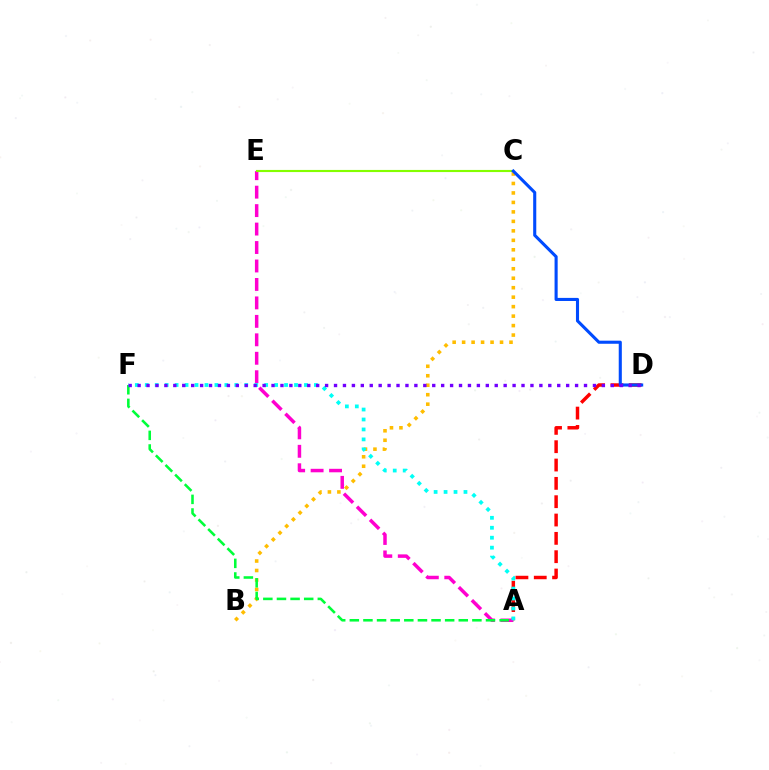{('B', 'C'): [{'color': '#ffbd00', 'line_style': 'dotted', 'thickness': 2.57}], ('A', 'D'): [{'color': '#ff0000', 'line_style': 'dashed', 'thickness': 2.49}], ('A', 'E'): [{'color': '#ff00cf', 'line_style': 'dashed', 'thickness': 2.51}], ('C', 'E'): [{'color': '#84ff00', 'line_style': 'solid', 'thickness': 1.54}], ('A', 'F'): [{'color': '#00ff39', 'line_style': 'dashed', 'thickness': 1.85}, {'color': '#00fff6', 'line_style': 'dotted', 'thickness': 2.7}], ('C', 'D'): [{'color': '#004bff', 'line_style': 'solid', 'thickness': 2.23}], ('D', 'F'): [{'color': '#7200ff', 'line_style': 'dotted', 'thickness': 2.43}]}